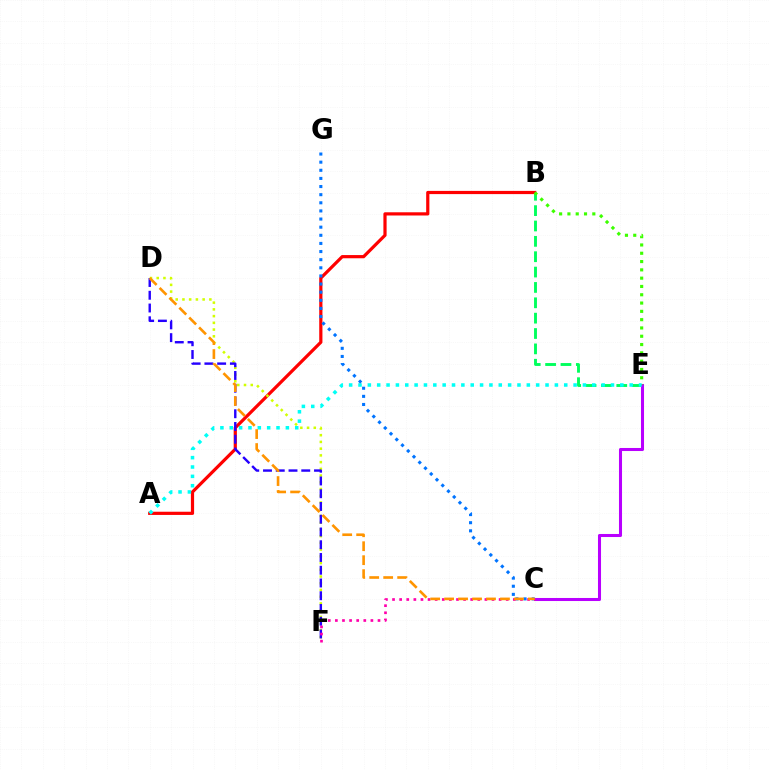{('B', 'E'): [{'color': '#00ff5c', 'line_style': 'dashed', 'thickness': 2.09}, {'color': '#3dff00', 'line_style': 'dotted', 'thickness': 2.25}], ('C', 'E'): [{'color': '#b900ff', 'line_style': 'solid', 'thickness': 2.19}], ('A', 'B'): [{'color': '#ff0000', 'line_style': 'solid', 'thickness': 2.31}], ('D', 'F'): [{'color': '#d1ff00', 'line_style': 'dotted', 'thickness': 1.83}, {'color': '#2500ff', 'line_style': 'dashed', 'thickness': 1.73}], ('A', 'E'): [{'color': '#00fff6', 'line_style': 'dotted', 'thickness': 2.54}], ('C', 'G'): [{'color': '#0074ff', 'line_style': 'dotted', 'thickness': 2.21}], ('C', 'F'): [{'color': '#ff00ac', 'line_style': 'dotted', 'thickness': 1.93}], ('C', 'D'): [{'color': '#ff9400', 'line_style': 'dashed', 'thickness': 1.9}]}